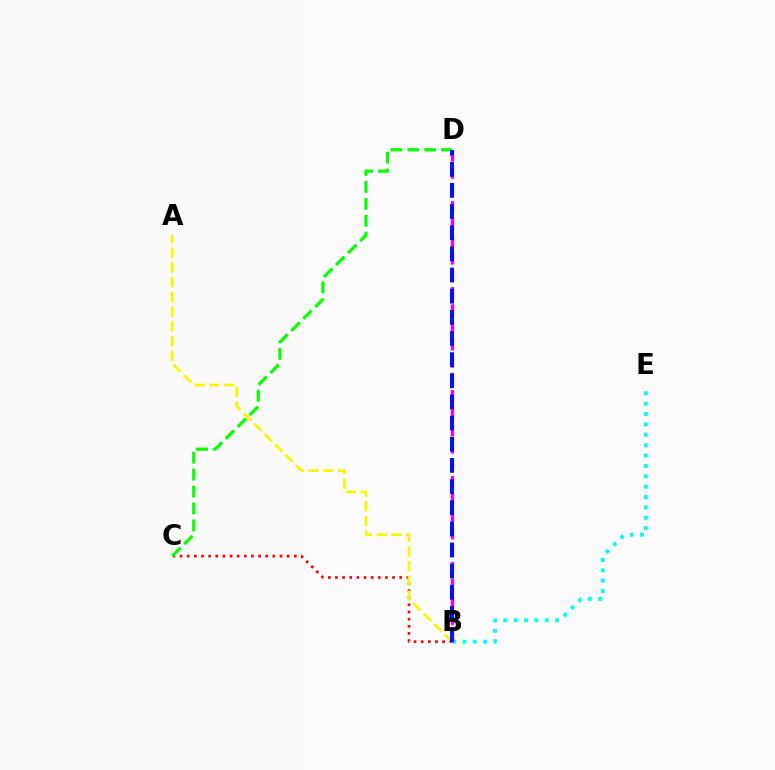{('B', 'C'): [{'color': '#ff0000', 'line_style': 'dotted', 'thickness': 1.94}], ('A', 'B'): [{'color': '#fcf500', 'line_style': 'dashed', 'thickness': 2.0}], ('C', 'D'): [{'color': '#08ff00', 'line_style': 'dashed', 'thickness': 2.3}], ('B', 'E'): [{'color': '#00fff6', 'line_style': 'dotted', 'thickness': 2.82}], ('B', 'D'): [{'color': '#ee00ff', 'line_style': 'dashed', 'thickness': 2.33}, {'color': '#0010ff', 'line_style': 'dashed', 'thickness': 2.87}]}